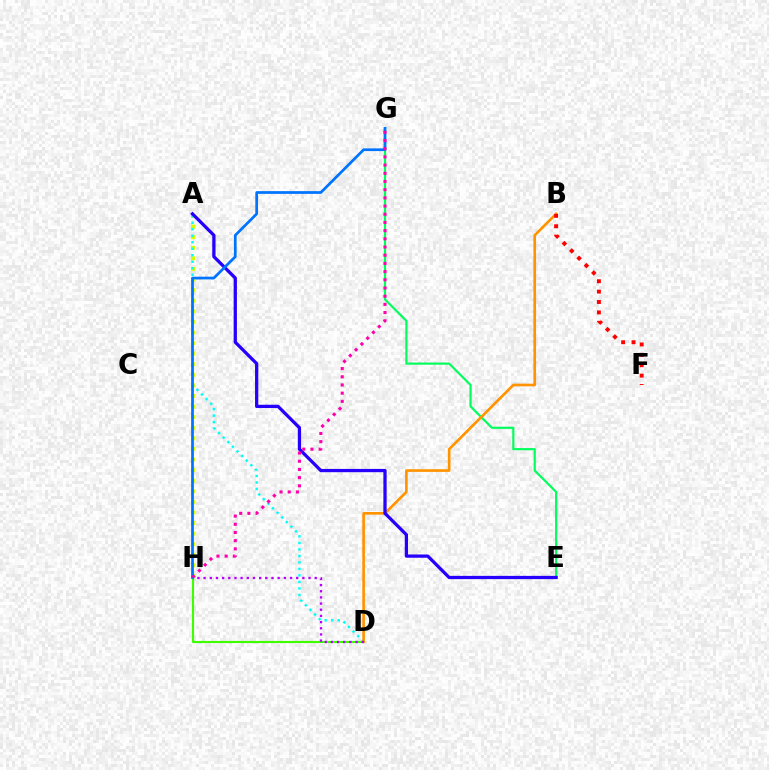{('A', 'H'): [{'color': '#d1ff00', 'line_style': 'dotted', 'thickness': 2.88}], ('A', 'D'): [{'color': '#00fff6', 'line_style': 'dotted', 'thickness': 1.77}], ('D', 'H'): [{'color': '#3dff00', 'line_style': 'solid', 'thickness': 1.54}, {'color': '#b900ff', 'line_style': 'dotted', 'thickness': 1.68}], ('E', 'G'): [{'color': '#00ff5c', 'line_style': 'solid', 'thickness': 1.56}], ('B', 'D'): [{'color': '#ff9400', 'line_style': 'solid', 'thickness': 1.92}], ('A', 'E'): [{'color': '#2500ff', 'line_style': 'solid', 'thickness': 2.35}], ('G', 'H'): [{'color': '#0074ff', 'line_style': 'solid', 'thickness': 1.96}, {'color': '#ff00ac', 'line_style': 'dotted', 'thickness': 2.23}], ('B', 'F'): [{'color': '#ff0000', 'line_style': 'dotted', 'thickness': 2.82}]}